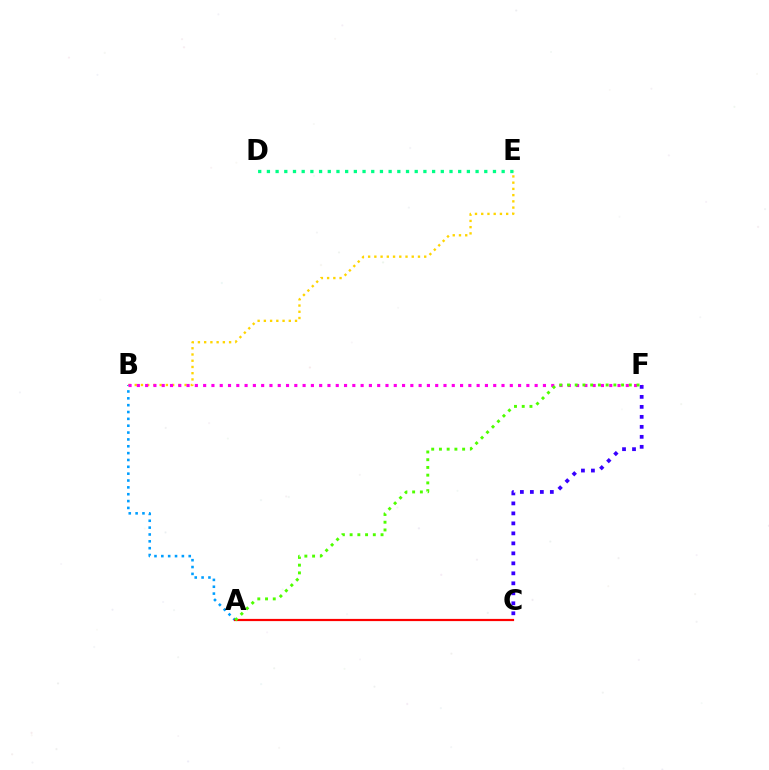{('A', 'B'): [{'color': '#009eff', 'line_style': 'dotted', 'thickness': 1.86}], ('A', 'C'): [{'color': '#ff0000', 'line_style': 'solid', 'thickness': 1.59}], ('C', 'F'): [{'color': '#3700ff', 'line_style': 'dotted', 'thickness': 2.71}], ('B', 'E'): [{'color': '#ffd500', 'line_style': 'dotted', 'thickness': 1.69}], ('B', 'F'): [{'color': '#ff00ed', 'line_style': 'dotted', 'thickness': 2.25}], ('D', 'E'): [{'color': '#00ff86', 'line_style': 'dotted', 'thickness': 2.36}], ('A', 'F'): [{'color': '#4fff00', 'line_style': 'dotted', 'thickness': 2.1}]}